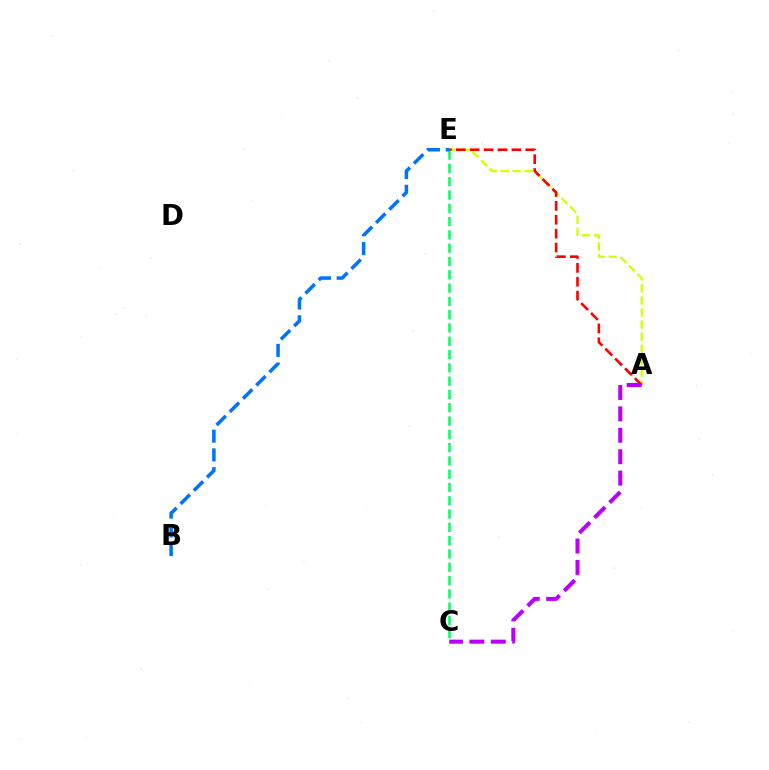{('A', 'E'): [{'color': '#d1ff00', 'line_style': 'dashed', 'thickness': 1.64}, {'color': '#ff0000', 'line_style': 'dashed', 'thickness': 1.89}], ('C', 'E'): [{'color': '#00ff5c', 'line_style': 'dashed', 'thickness': 1.81}], ('A', 'C'): [{'color': '#b900ff', 'line_style': 'dashed', 'thickness': 2.91}], ('B', 'E'): [{'color': '#0074ff', 'line_style': 'dashed', 'thickness': 2.54}]}